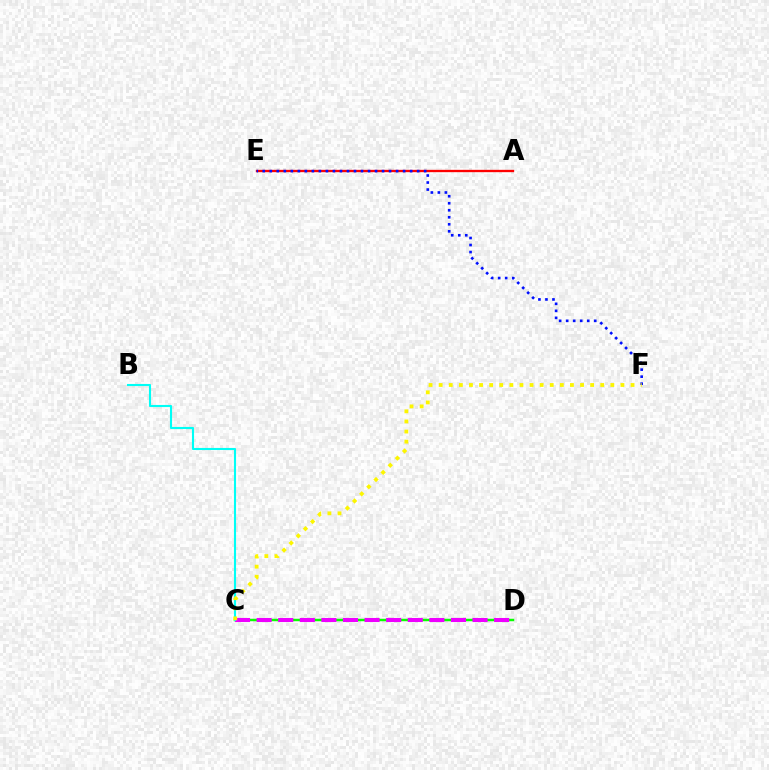{('A', 'E'): [{'color': '#ff0000', 'line_style': 'solid', 'thickness': 1.68}], ('E', 'F'): [{'color': '#0010ff', 'line_style': 'dotted', 'thickness': 1.91}], ('C', 'D'): [{'color': '#08ff00', 'line_style': 'solid', 'thickness': 1.77}, {'color': '#ee00ff', 'line_style': 'dashed', 'thickness': 2.93}], ('B', 'C'): [{'color': '#00fff6', 'line_style': 'solid', 'thickness': 1.52}], ('C', 'F'): [{'color': '#fcf500', 'line_style': 'dotted', 'thickness': 2.74}]}